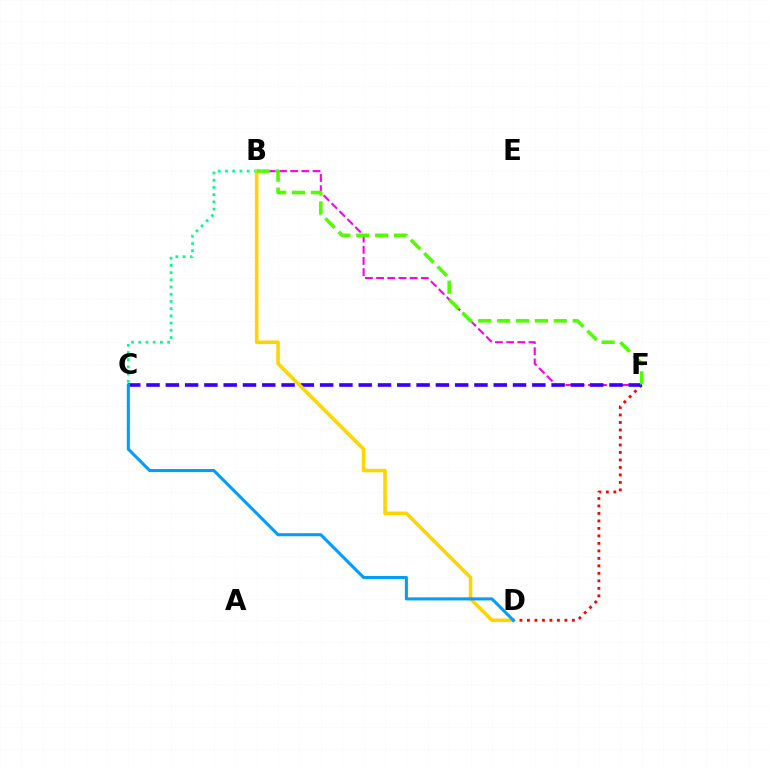{('B', 'C'): [{'color': '#00ff86', 'line_style': 'dotted', 'thickness': 1.96}], ('B', 'F'): [{'color': '#ff00ed', 'line_style': 'dashed', 'thickness': 1.52}, {'color': '#4fff00', 'line_style': 'dashed', 'thickness': 2.57}], ('D', 'F'): [{'color': '#ff0000', 'line_style': 'dotted', 'thickness': 2.03}], ('C', 'F'): [{'color': '#3700ff', 'line_style': 'dashed', 'thickness': 2.62}], ('B', 'D'): [{'color': '#ffd500', 'line_style': 'solid', 'thickness': 2.57}], ('C', 'D'): [{'color': '#009eff', 'line_style': 'solid', 'thickness': 2.21}]}